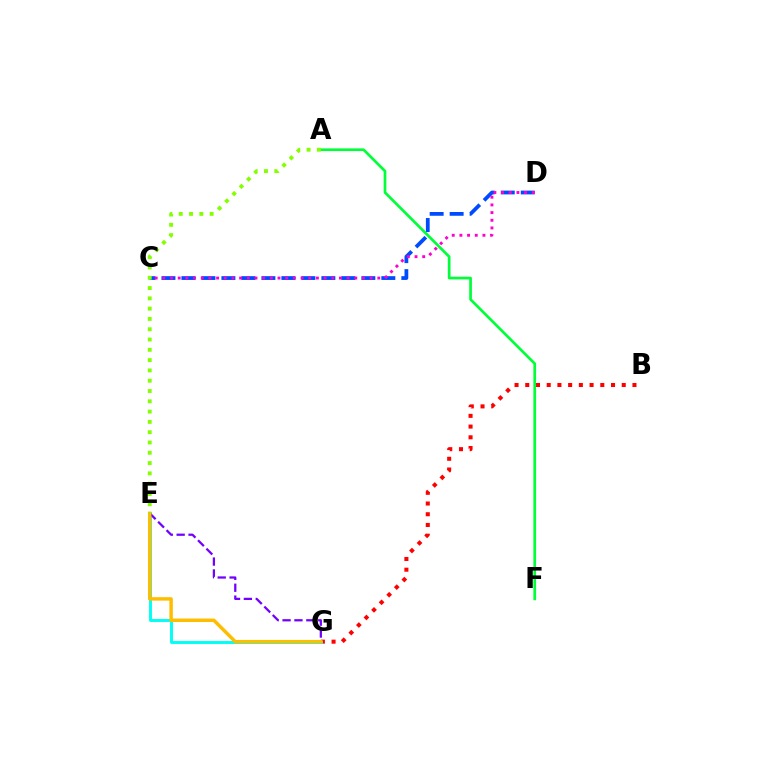{('B', 'G'): [{'color': '#ff0000', 'line_style': 'dotted', 'thickness': 2.91}], ('E', 'G'): [{'color': '#00fff6', 'line_style': 'solid', 'thickness': 2.1}, {'color': '#7200ff', 'line_style': 'dashed', 'thickness': 1.61}, {'color': '#ffbd00', 'line_style': 'solid', 'thickness': 2.48}], ('C', 'D'): [{'color': '#004bff', 'line_style': 'dashed', 'thickness': 2.72}, {'color': '#ff00cf', 'line_style': 'dotted', 'thickness': 2.09}], ('A', 'F'): [{'color': '#00ff39', 'line_style': 'solid', 'thickness': 1.94}], ('A', 'E'): [{'color': '#84ff00', 'line_style': 'dotted', 'thickness': 2.8}]}